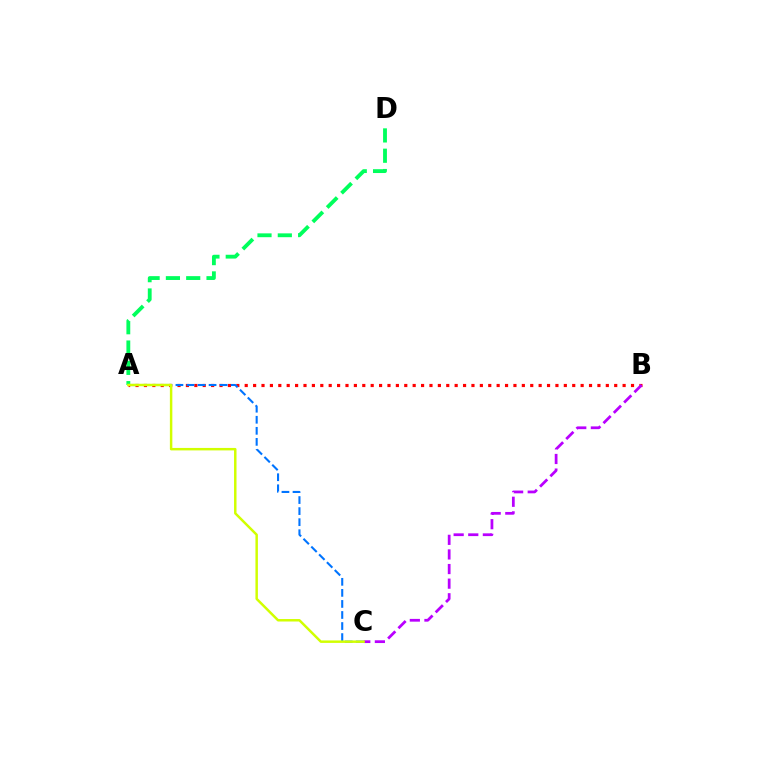{('A', 'B'): [{'color': '#ff0000', 'line_style': 'dotted', 'thickness': 2.28}], ('A', 'C'): [{'color': '#0074ff', 'line_style': 'dashed', 'thickness': 1.5}, {'color': '#d1ff00', 'line_style': 'solid', 'thickness': 1.78}], ('A', 'D'): [{'color': '#00ff5c', 'line_style': 'dashed', 'thickness': 2.76}], ('B', 'C'): [{'color': '#b900ff', 'line_style': 'dashed', 'thickness': 1.98}]}